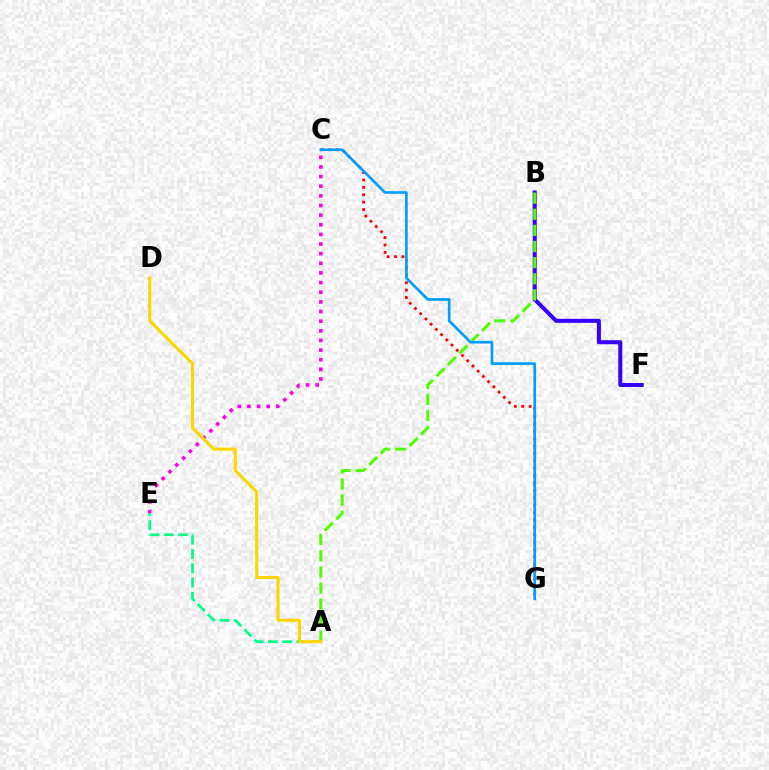{('C', 'G'): [{'color': '#ff0000', 'line_style': 'dotted', 'thickness': 2.01}, {'color': '#009eff', 'line_style': 'solid', 'thickness': 1.93}], ('B', 'F'): [{'color': '#3700ff', 'line_style': 'solid', 'thickness': 2.9}], ('A', 'B'): [{'color': '#4fff00', 'line_style': 'dashed', 'thickness': 2.19}], ('C', 'E'): [{'color': '#ff00ed', 'line_style': 'dotted', 'thickness': 2.62}], ('A', 'E'): [{'color': '#00ff86', 'line_style': 'dashed', 'thickness': 1.94}], ('A', 'D'): [{'color': '#ffd500', 'line_style': 'solid', 'thickness': 2.22}]}